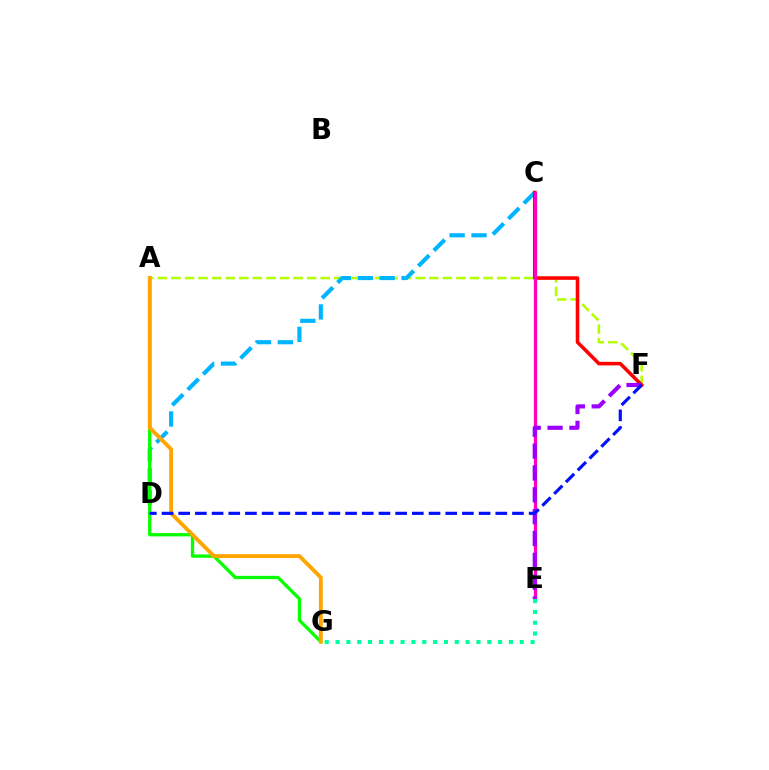{('A', 'F'): [{'color': '#b3ff00', 'line_style': 'dashed', 'thickness': 1.84}], ('C', 'D'): [{'color': '#00b5ff', 'line_style': 'dashed', 'thickness': 2.98}], ('C', 'F'): [{'color': '#ff0000', 'line_style': 'solid', 'thickness': 2.56}], ('C', 'E'): [{'color': '#ff00bd', 'line_style': 'solid', 'thickness': 2.36}], ('E', 'G'): [{'color': '#00ff9d', 'line_style': 'dotted', 'thickness': 2.94}], ('E', 'F'): [{'color': '#9b00ff', 'line_style': 'dashed', 'thickness': 2.97}], ('A', 'G'): [{'color': '#08ff00', 'line_style': 'solid', 'thickness': 2.38}, {'color': '#ffa500', 'line_style': 'solid', 'thickness': 2.8}], ('D', 'F'): [{'color': '#0010ff', 'line_style': 'dashed', 'thickness': 2.27}]}